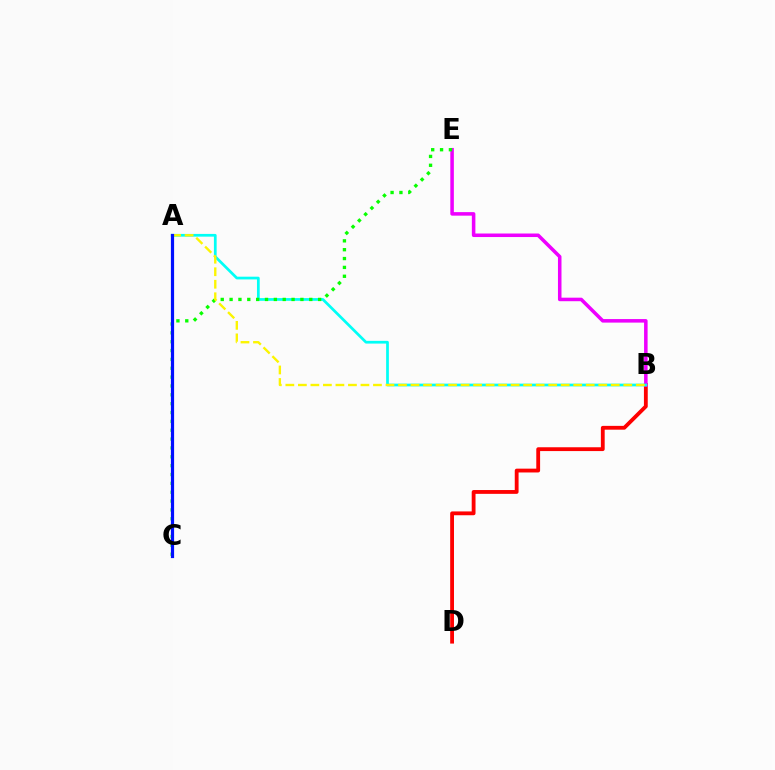{('B', 'D'): [{'color': '#ff0000', 'line_style': 'solid', 'thickness': 2.75}], ('B', 'E'): [{'color': '#ee00ff', 'line_style': 'solid', 'thickness': 2.54}], ('A', 'B'): [{'color': '#00fff6', 'line_style': 'solid', 'thickness': 1.96}, {'color': '#fcf500', 'line_style': 'dashed', 'thickness': 1.7}], ('C', 'E'): [{'color': '#08ff00', 'line_style': 'dotted', 'thickness': 2.41}], ('A', 'C'): [{'color': '#0010ff', 'line_style': 'solid', 'thickness': 2.3}]}